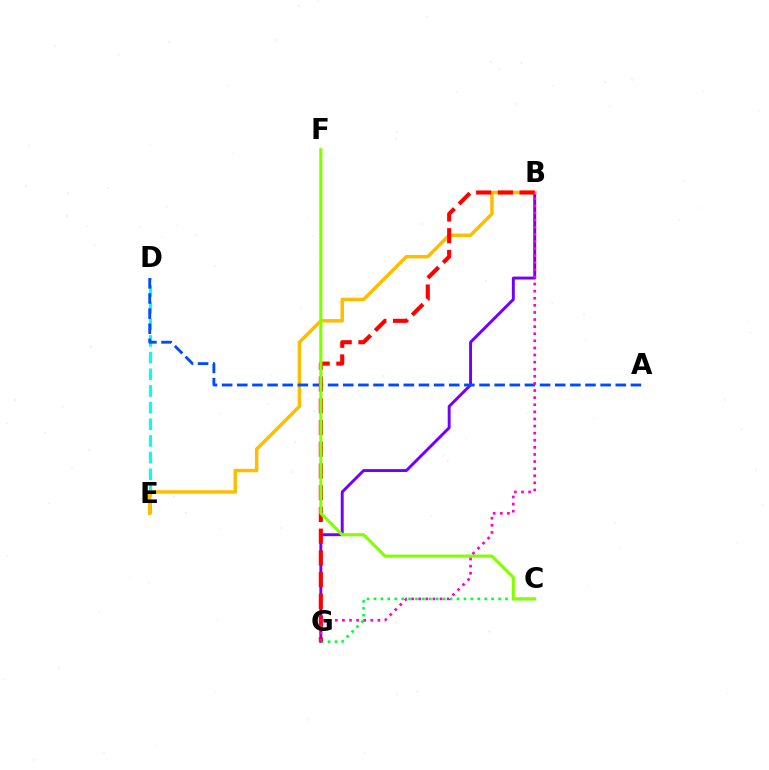{('B', 'G'): [{'color': '#7200ff', 'line_style': 'solid', 'thickness': 2.11}, {'color': '#ff0000', 'line_style': 'dashed', 'thickness': 2.95}, {'color': '#ff00cf', 'line_style': 'dotted', 'thickness': 1.93}], ('C', 'G'): [{'color': '#00ff39', 'line_style': 'dotted', 'thickness': 1.88}], ('D', 'E'): [{'color': '#00fff6', 'line_style': 'dashed', 'thickness': 2.27}], ('B', 'E'): [{'color': '#ffbd00', 'line_style': 'solid', 'thickness': 2.52}], ('A', 'D'): [{'color': '#004bff', 'line_style': 'dashed', 'thickness': 2.06}], ('C', 'F'): [{'color': '#84ff00', 'line_style': 'solid', 'thickness': 2.25}]}